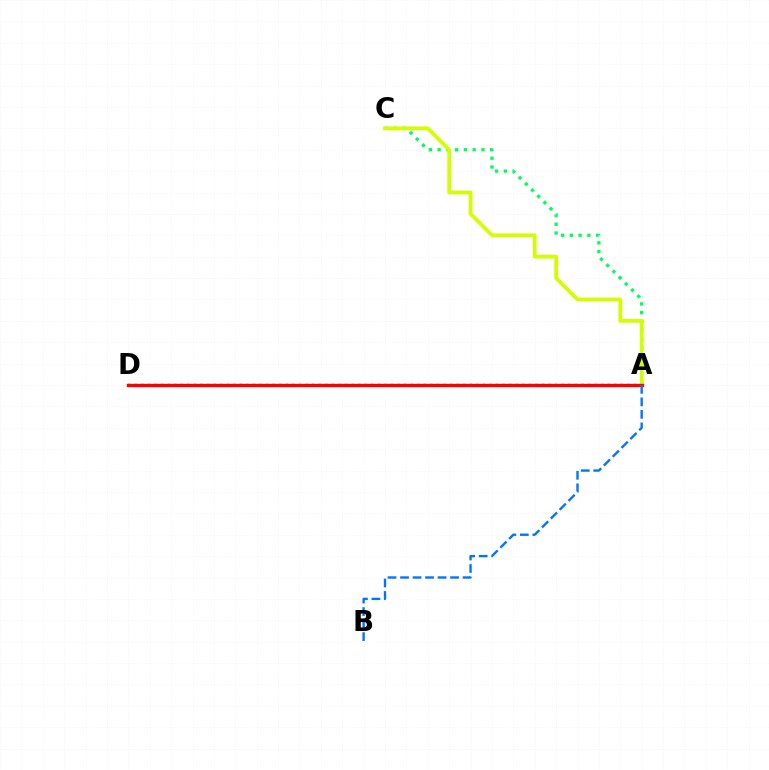{('A', 'D'): [{'color': '#b900ff', 'line_style': 'dotted', 'thickness': 1.78}, {'color': '#ff0000', 'line_style': 'solid', 'thickness': 2.4}], ('A', 'C'): [{'color': '#00ff5c', 'line_style': 'dotted', 'thickness': 2.38}, {'color': '#d1ff00', 'line_style': 'solid', 'thickness': 2.73}], ('A', 'B'): [{'color': '#0074ff', 'line_style': 'dashed', 'thickness': 1.7}]}